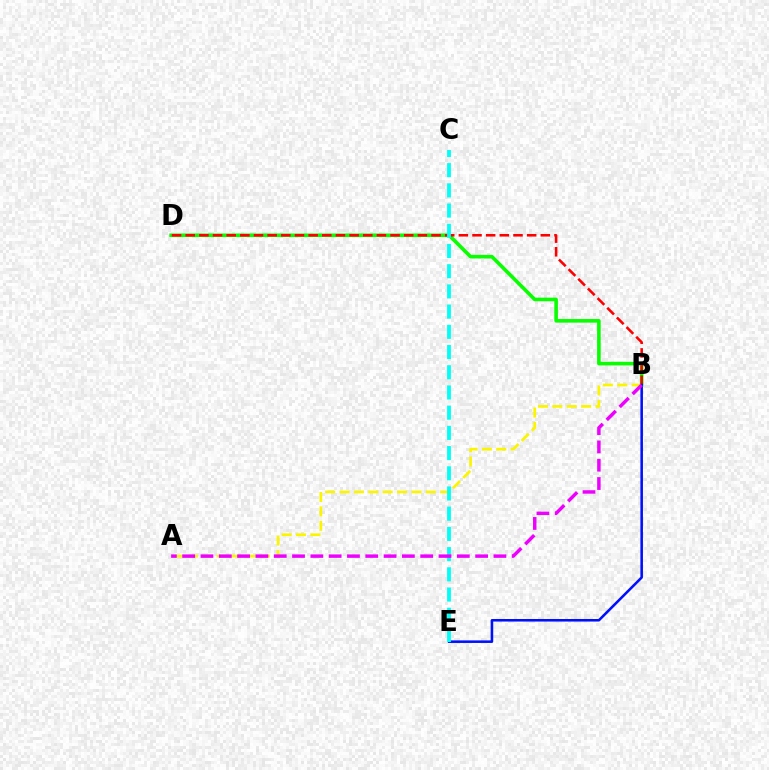{('B', 'D'): [{'color': '#08ff00', 'line_style': 'solid', 'thickness': 2.59}, {'color': '#ff0000', 'line_style': 'dashed', 'thickness': 1.86}], ('A', 'B'): [{'color': '#fcf500', 'line_style': 'dashed', 'thickness': 1.95}, {'color': '#ee00ff', 'line_style': 'dashed', 'thickness': 2.49}], ('B', 'E'): [{'color': '#0010ff', 'line_style': 'solid', 'thickness': 1.84}], ('C', 'E'): [{'color': '#00fff6', 'line_style': 'dashed', 'thickness': 2.75}]}